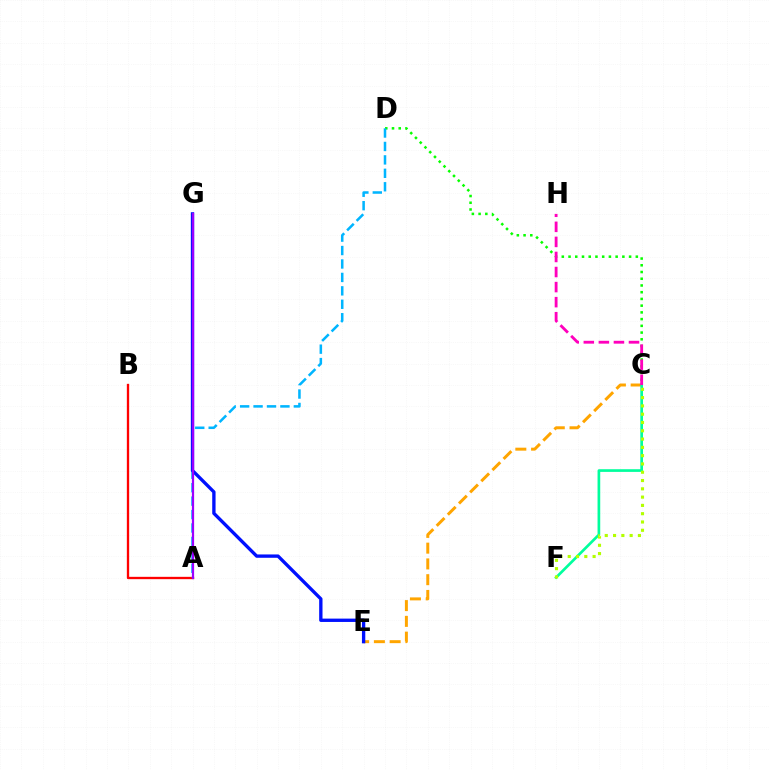{('C', 'E'): [{'color': '#ffa500', 'line_style': 'dashed', 'thickness': 2.14}], ('C', 'D'): [{'color': '#08ff00', 'line_style': 'dotted', 'thickness': 1.83}], ('A', 'B'): [{'color': '#ff0000', 'line_style': 'solid', 'thickness': 1.68}], ('C', 'F'): [{'color': '#00ff9d', 'line_style': 'solid', 'thickness': 1.93}, {'color': '#b3ff00', 'line_style': 'dotted', 'thickness': 2.25}], ('A', 'D'): [{'color': '#00b5ff', 'line_style': 'dashed', 'thickness': 1.82}], ('C', 'H'): [{'color': '#ff00bd', 'line_style': 'dashed', 'thickness': 2.05}], ('E', 'G'): [{'color': '#0010ff', 'line_style': 'solid', 'thickness': 2.4}], ('A', 'G'): [{'color': '#9b00ff', 'line_style': 'solid', 'thickness': 1.6}]}